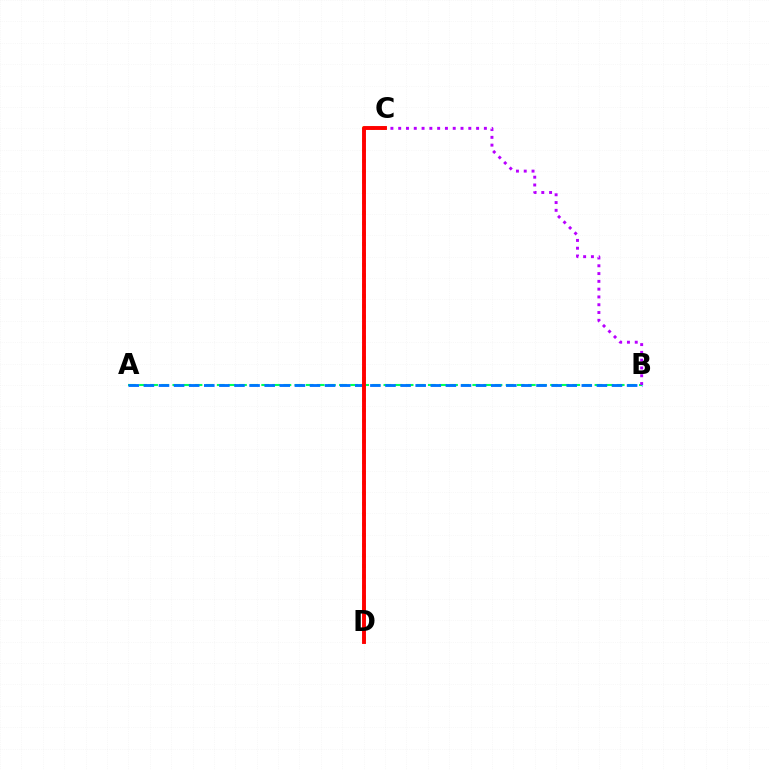{('A', 'B'): [{'color': '#00ff5c', 'line_style': 'dashed', 'thickness': 1.51}, {'color': '#0074ff', 'line_style': 'dashed', 'thickness': 2.05}], ('B', 'C'): [{'color': '#b900ff', 'line_style': 'dotted', 'thickness': 2.12}], ('C', 'D'): [{'color': '#d1ff00', 'line_style': 'dotted', 'thickness': 2.82}, {'color': '#ff0000', 'line_style': 'solid', 'thickness': 2.81}]}